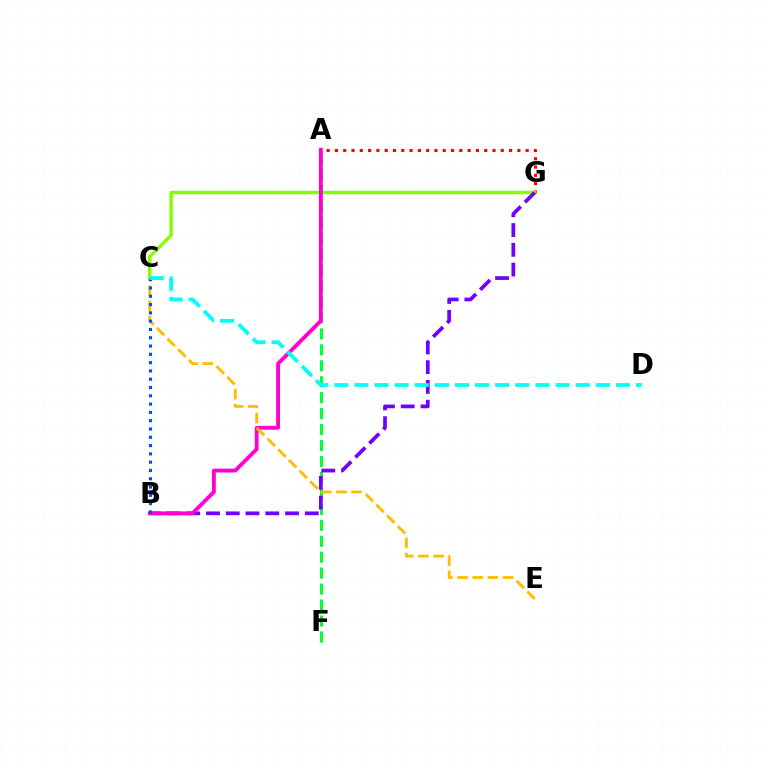{('A', 'G'): [{'color': '#ff0000', 'line_style': 'dotted', 'thickness': 2.25}], ('A', 'F'): [{'color': '#00ff39', 'line_style': 'dashed', 'thickness': 2.17}], ('C', 'G'): [{'color': '#84ff00', 'line_style': 'solid', 'thickness': 2.45}], ('B', 'G'): [{'color': '#7200ff', 'line_style': 'dashed', 'thickness': 2.68}], ('A', 'B'): [{'color': '#ff00cf', 'line_style': 'solid', 'thickness': 2.76}], ('C', 'E'): [{'color': '#ffbd00', 'line_style': 'dashed', 'thickness': 2.06}], ('B', 'C'): [{'color': '#004bff', 'line_style': 'dotted', 'thickness': 2.25}], ('C', 'D'): [{'color': '#00fff6', 'line_style': 'dashed', 'thickness': 2.73}]}